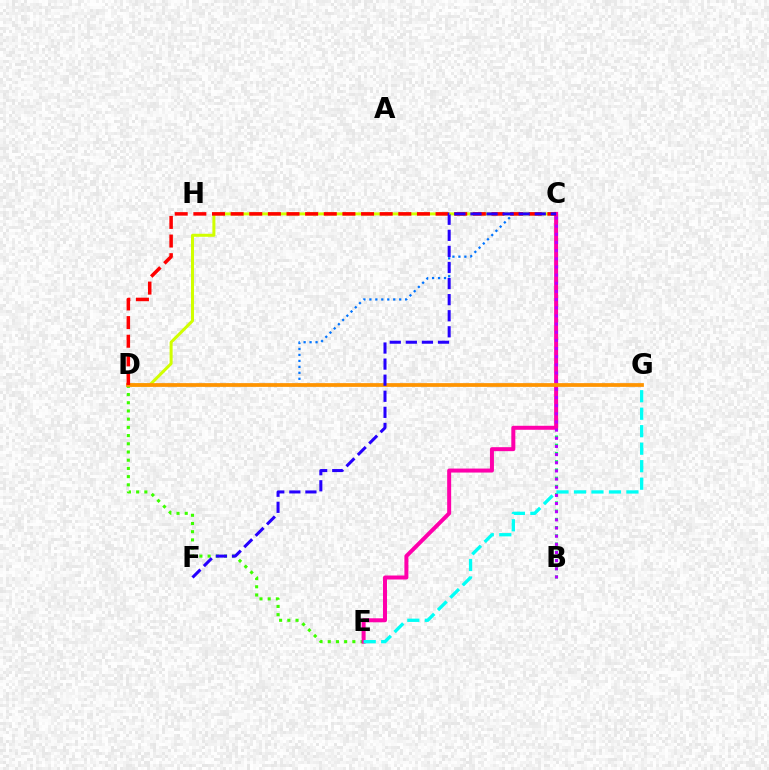{('B', 'C'): [{'color': '#00ff5c', 'line_style': 'dotted', 'thickness': 2.24}, {'color': '#b900ff', 'line_style': 'dotted', 'thickness': 2.22}], ('C', 'D'): [{'color': '#0074ff', 'line_style': 'dotted', 'thickness': 1.62}, {'color': '#d1ff00', 'line_style': 'solid', 'thickness': 2.17}, {'color': '#ff0000', 'line_style': 'dashed', 'thickness': 2.53}], ('D', 'E'): [{'color': '#3dff00', 'line_style': 'dotted', 'thickness': 2.23}], ('C', 'E'): [{'color': '#ff00ac', 'line_style': 'solid', 'thickness': 2.87}], ('D', 'G'): [{'color': '#ff9400', 'line_style': 'solid', 'thickness': 2.69}], ('E', 'G'): [{'color': '#00fff6', 'line_style': 'dashed', 'thickness': 2.38}], ('C', 'F'): [{'color': '#2500ff', 'line_style': 'dashed', 'thickness': 2.18}]}